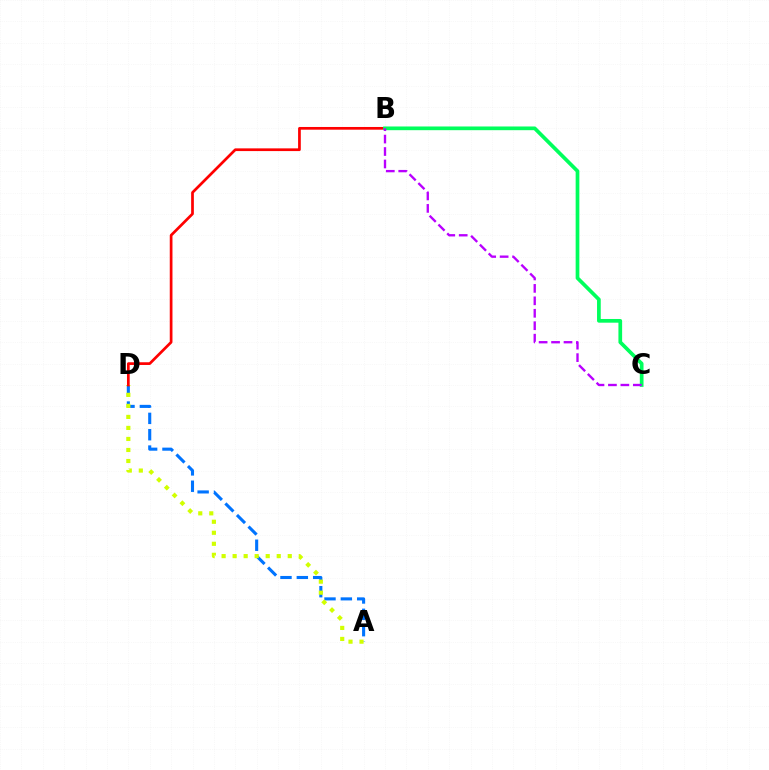{('A', 'D'): [{'color': '#0074ff', 'line_style': 'dashed', 'thickness': 2.22}, {'color': '#d1ff00', 'line_style': 'dotted', 'thickness': 2.99}], ('B', 'D'): [{'color': '#ff0000', 'line_style': 'solid', 'thickness': 1.95}], ('B', 'C'): [{'color': '#00ff5c', 'line_style': 'solid', 'thickness': 2.67}, {'color': '#b900ff', 'line_style': 'dashed', 'thickness': 1.69}]}